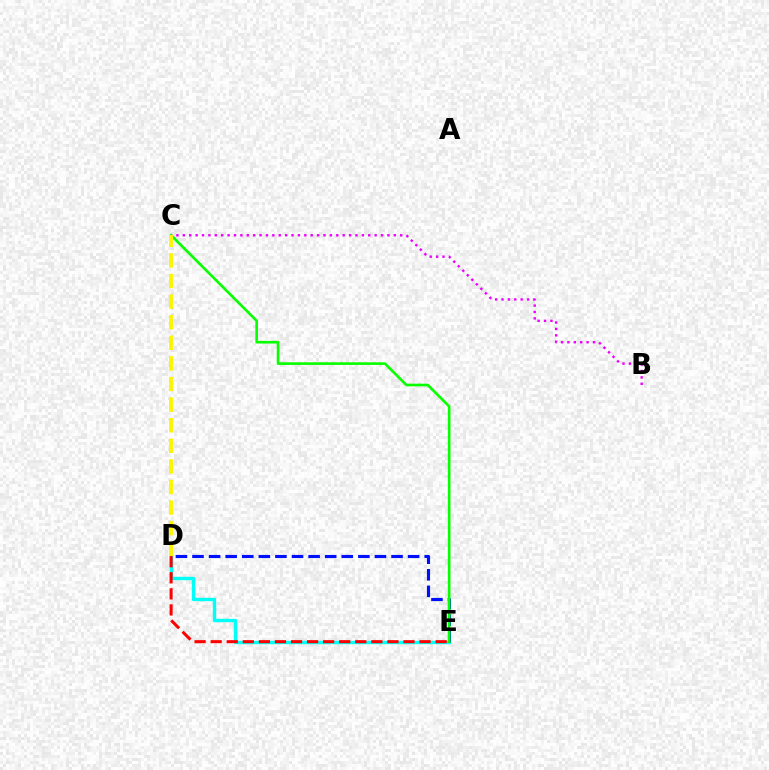{('B', 'C'): [{'color': '#ee00ff', 'line_style': 'dotted', 'thickness': 1.74}], ('D', 'E'): [{'color': '#00fff6', 'line_style': 'solid', 'thickness': 2.44}, {'color': '#ff0000', 'line_style': 'dashed', 'thickness': 2.18}, {'color': '#0010ff', 'line_style': 'dashed', 'thickness': 2.25}], ('C', 'E'): [{'color': '#08ff00', 'line_style': 'solid', 'thickness': 1.91}], ('C', 'D'): [{'color': '#fcf500', 'line_style': 'dashed', 'thickness': 2.8}]}